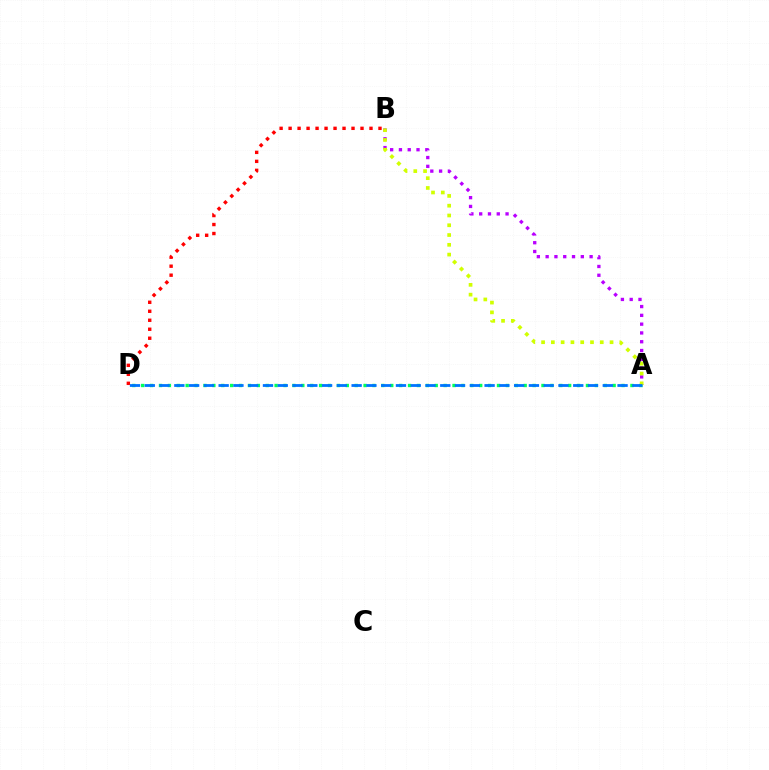{('A', 'D'): [{'color': '#00ff5c', 'line_style': 'dotted', 'thickness': 2.42}, {'color': '#0074ff', 'line_style': 'dashed', 'thickness': 2.01}], ('A', 'B'): [{'color': '#b900ff', 'line_style': 'dotted', 'thickness': 2.39}, {'color': '#d1ff00', 'line_style': 'dotted', 'thickness': 2.66}], ('B', 'D'): [{'color': '#ff0000', 'line_style': 'dotted', 'thickness': 2.44}]}